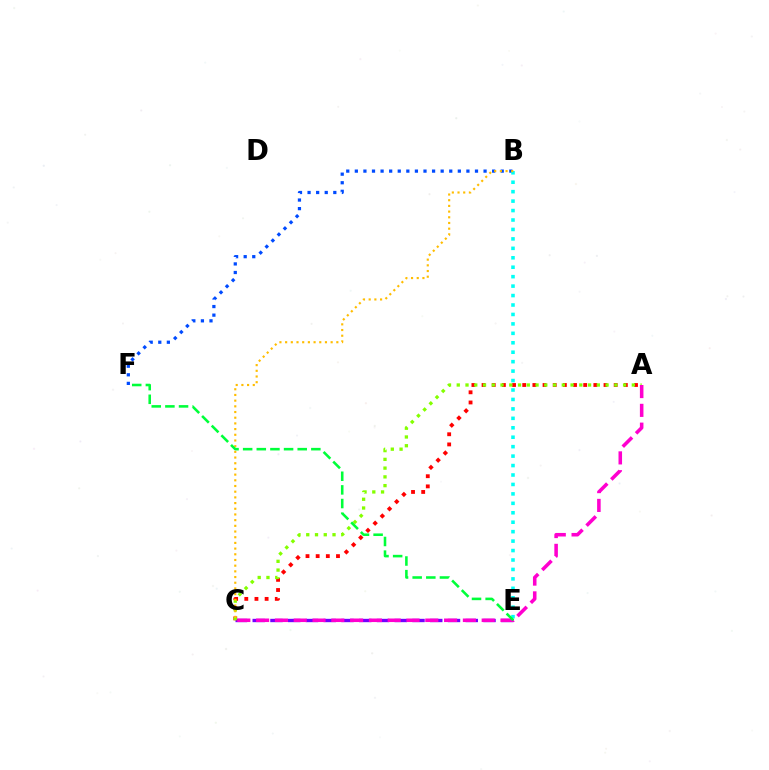{('B', 'F'): [{'color': '#004bff', 'line_style': 'dotted', 'thickness': 2.33}], ('C', 'E'): [{'color': '#7200ff', 'line_style': 'dashed', 'thickness': 2.41}], ('A', 'C'): [{'color': '#ff0000', 'line_style': 'dotted', 'thickness': 2.76}, {'color': '#84ff00', 'line_style': 'dotted', 'thickness': 2.38}, {'color': '#ff00cf', 'line_style': 'dashed', 'thickness': 2.55}], ('B', 'E'): [{'color': '#00fff6', 'line_style': 'dotted', 'thickness': 2.57}], ('B', 'C'): [{'color': '#ffbd00', 'line_style': 'dotted', 'thickness': 1.55}], ('E', 'F'): [{'color': '#00ff39', 'line_style': 'dashed', 'thickness': 1.85}]}